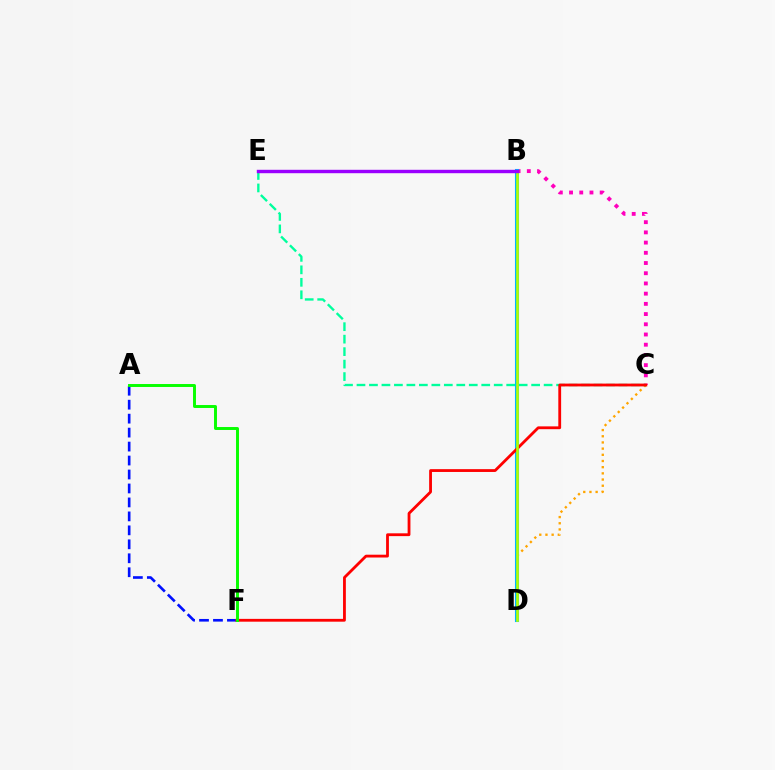{('B', 'C'): [{'color': '#ff00bd', 'line_style': 'dotted', 'thickness': 2.77}], ('C', 'D'): [{'color': '#ffa500', 'line_style': 'dotted', 'thickness': 1.68}], ('C', 'E'): [{'color': '#00ff9d', 'line_style': 'dashed', 'thickness': 1.69}], ('A', 'F'): [{'color': '#0010ff', 'line_style': 'dashed', 'thickness': 1.9}, {'color': '#08ff00', 'line_style': 'solid', 'thickness': 2.12}], ('B', 'D'): [{'color': '#00b5ff', 'line_style': 'solid', 'thickness': 2.93}, {'color': '#b3ff00', 'line_style': 'solid', 'thickness': 1.9}], ('C', 'F'): [{'color': '#ff0000', 'line_style': 'solid', 'thickness': 2.03}], ('B', 'E'): [{'color': '#9b00ff', 'line_style': 'solid', 'thickness': 2.45}]}